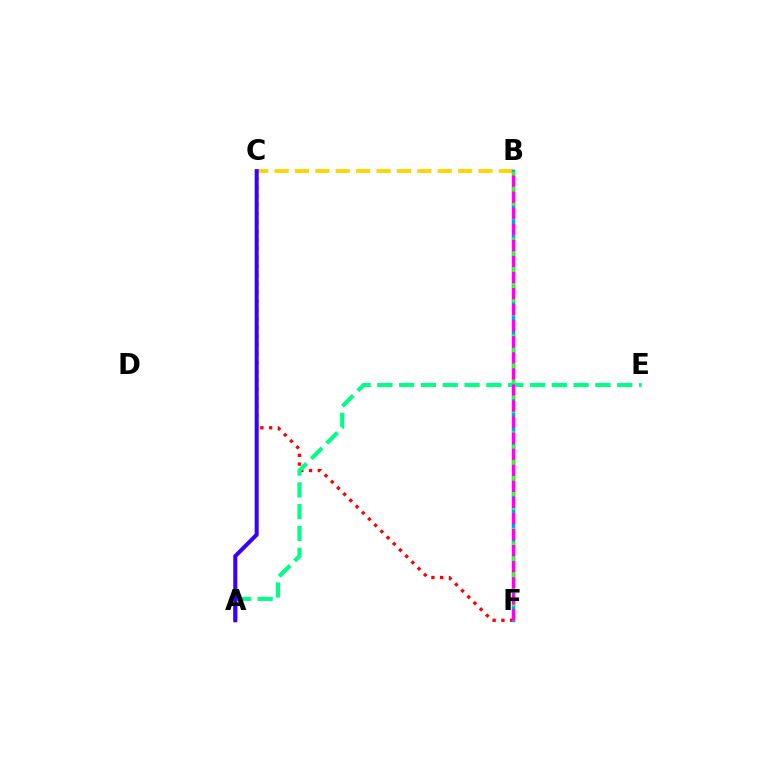{('C', 'F'): [{'color': '#ff0000', 'line_style': 'dotted', 'thickness': 2.38}], ('B', 'C'): [{'color': '#ffd500', 'line_style': 'dashed', 'thickness': 2.77}], ('B', 'F'): [{'color': '#009eff', 'line_style': 'solid', 'thickness': 2.5}, {'color': '#4fff00', 'line_style': 'dashed', 'thickness': 1.88}, {'color': '#ff00ed', 'line_style': 'dashed', 'thickness': 2.18}], ('A', 'E'): [{'color': '#00ff86', 'line_style': 'dashed', 'thickness': 2.96}], ('A', 'C'): [{'color': '#3700ff', 'line_style': 'solid', 'thickness': 2.9}]}